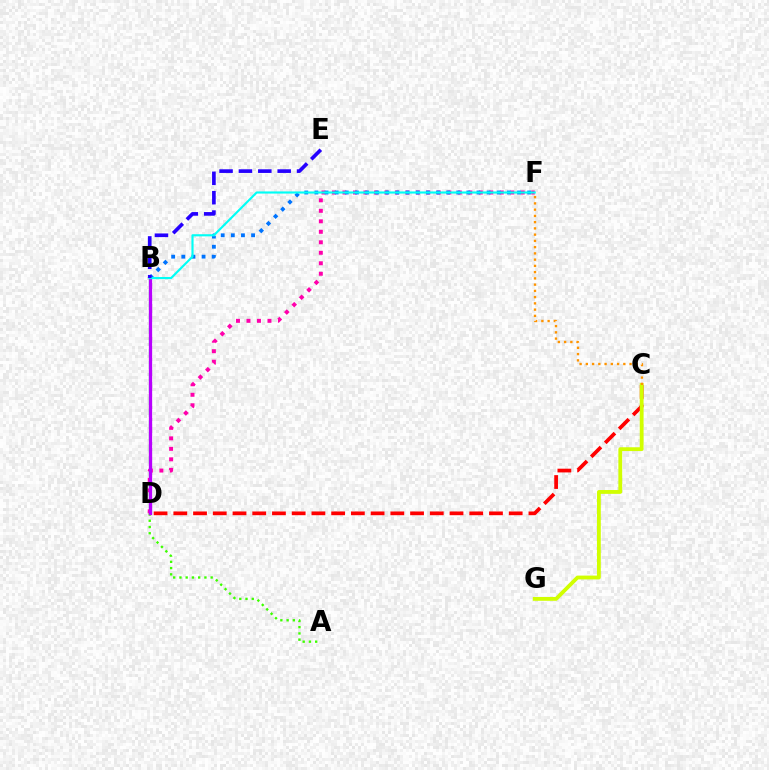{('B', 'D'): [{'color': '#00ff5c', 'line_style': 'dashed', 'thickness': 1.61}, {'color': '#b900ff', 'line_style': 'solid', 'thickness': 2.37}], ('D', 'F'): [{'color': '#ff00ac', 'line_style': 'dotted', 'thickness': 2.85}], ('B', 'F'): [{'color': '#0074ff', 'line_style': 'dotted', 'thickness': 2.75}, {'color': '#00fff6', 'line_style': 'solid', 'thickness': 1.54}], ('A', 'D'): [{'color': '#3dff00', 'line_style': 'dotted', 'thickness': 1.7}], ('C', 'D'): [{'color': '#ff0000', 'line_style': 'dashed', 'thickness': 2.68}], ('B', 'E'): [{'color': '#2500ff', 'line_style': 'dashed', 'thickness': 2.63}], ('C', 'G'): [{'color': '#d1ff00', 'line_style': 'solid', 'thickness': 2.75}], ('C', 'F'): [{'color': '#ff9400', 'line_style': 'dotted', 'thickness': 1.7}]}